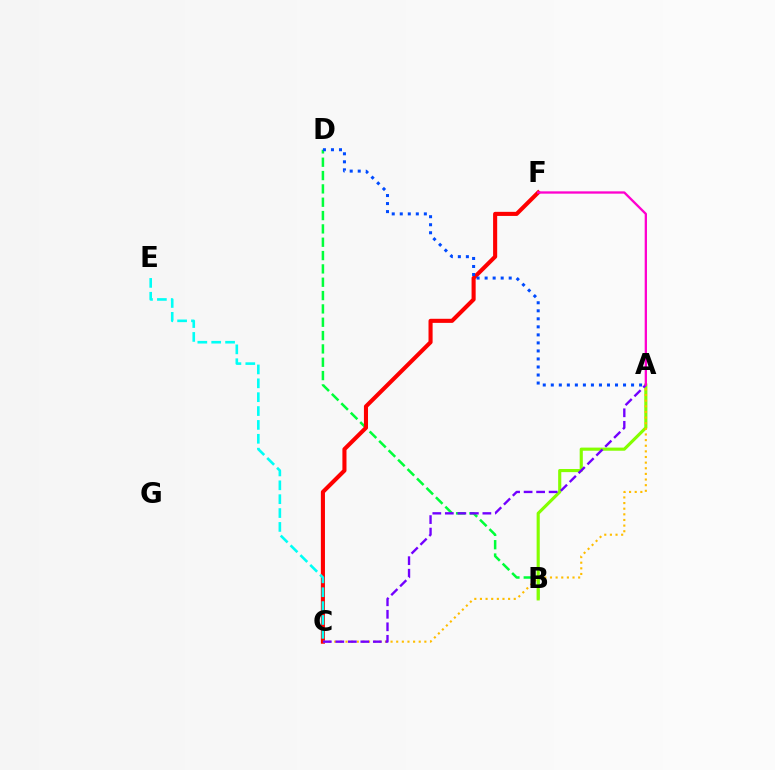{('B', 'D'): [{'color': '#00ff39', 'line_style': 'dashed', 'thickness': 1.81}], ('C', 'F'): [{'color': '#ff0000', 'line_style': 'solid', 'thickness': 2.94}], ('A', 'B'): [{'color': '#84ff00', 'line_style': 'solid', 'thickness': 2.25}], ('C', 'E'): [{'color': '#00fff6', 'line_style': 'dashed', 'thickness': 1.88}], ('A', 'C'): [{'color': '#ffbd00', 'line_style': 'dotted', 'thickness': 1.53}, {'color': '#7200ff', 'line_style': 'dashed', 'thickness': 1.7}], ('A', 'D'): [{'color': '#004bff', 'line_style': 'dotted', 'thickness': 2.18}], ('A', 'F'): [{'color': '#ff00cf', 'line_style': 'solid', 'thickness': 1.66}]}